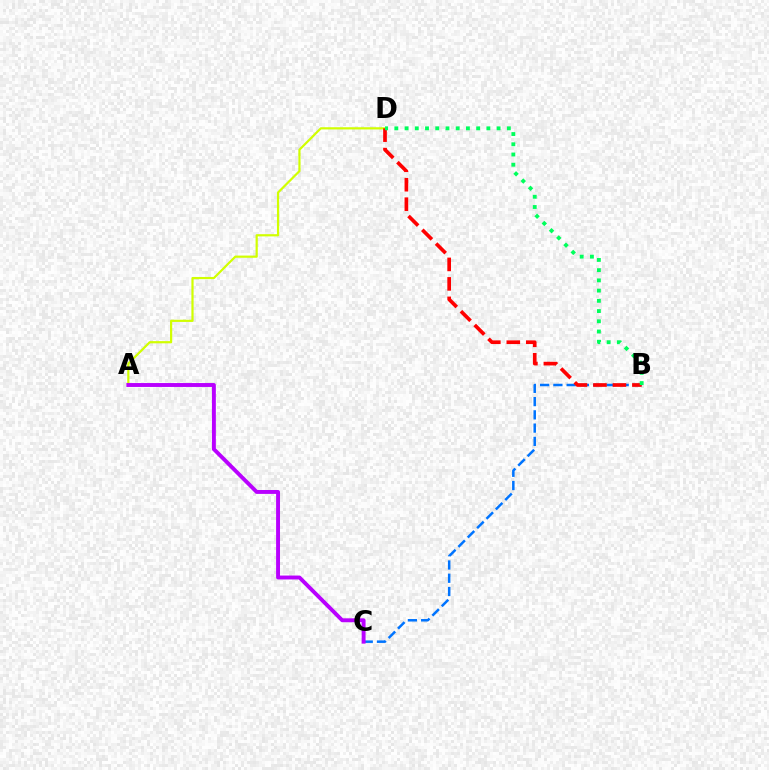{('B', 'C'): [{'color': '#0074ff', 'line_style': 'dashed', 'thickness': 1.8}], ('A', 'D'): [{'color': '#d1ff00', 'line_style': 'solid', 'thickness': 1.58}], ('B', 'D'): [{'color': '#ff0000', 'line_style': 'dashed', 'thickness': 2.65}, {'color': '#00ff5c', 'line_style': 'dotted', 'thickness': 2.78}], ('A', 'C'): [{'color': '#b900ff', 'line_style': 'solid', 'thickness': 2.81}]}